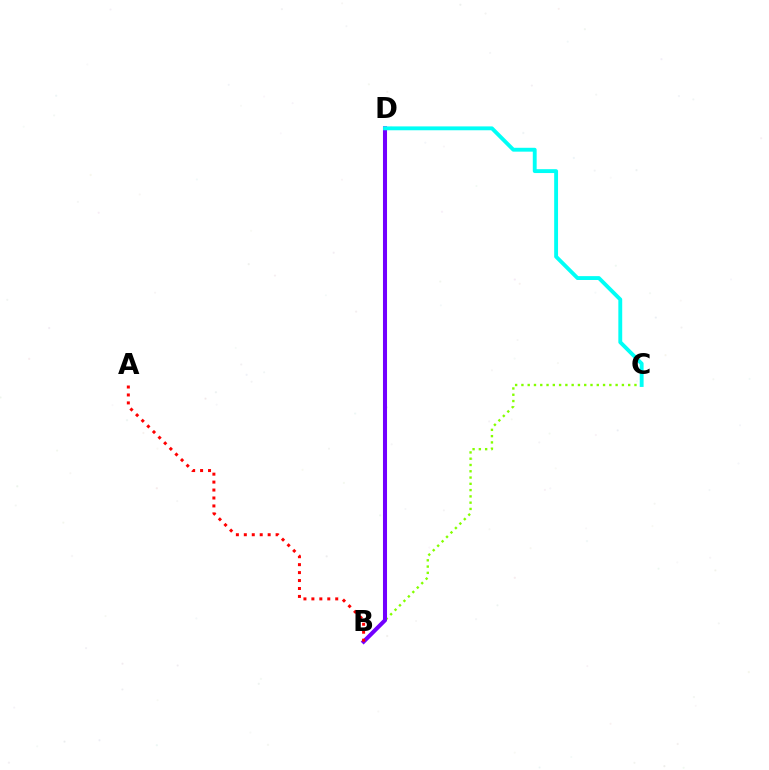{('B', 'C'): [{'color': '#84ff00', 'line_style': 'dotted', 'thickness': 1.71}], ('B', 'D'): [{'color': '#7200ff', 'line_style': 'solid', 'thickness': 2.92}], ('A', 'B'): [{'color': '#ff0000', 'line_style': 'dotted', 'thickness': 2.16}], ('C', 'D'): [{'color': '#00fff6', 'line_style': 'solid', 'thickness': 2.78}]}